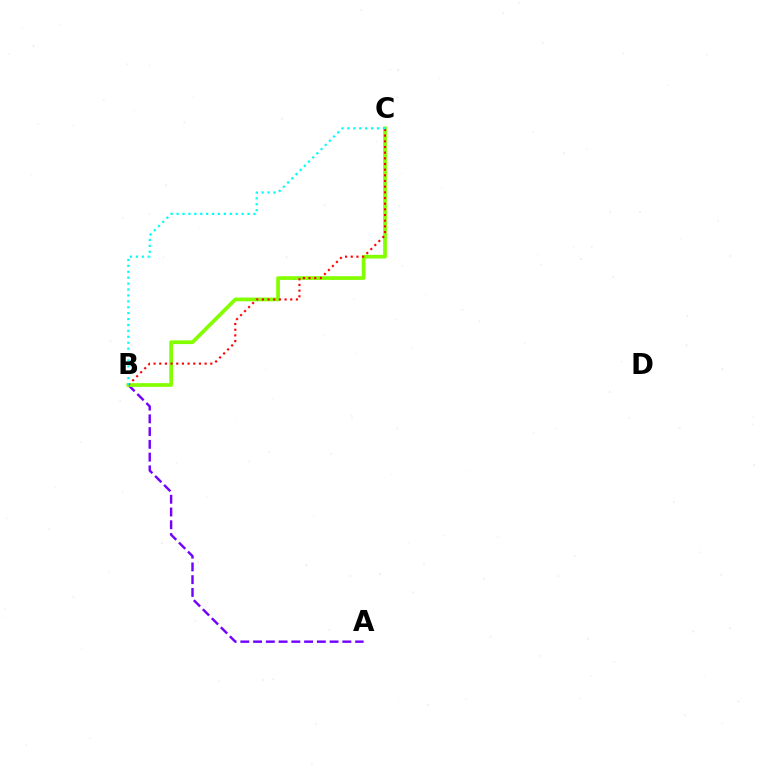{('A', 'B'): [{'color': '#7200ff', 'line_style': 'dashed', 'thickness': 1.73}], ('B', 'C'): [{'color': '#84ff00', 'line_style': 'solid', 'thickness': 2.68}, {'color': '#ff0000', 'line_style': 'dotted', 'thickness': 1.54}, {'color': '#00fff6', 'line_style': 'dotted', 'thickness': 1.61}]}